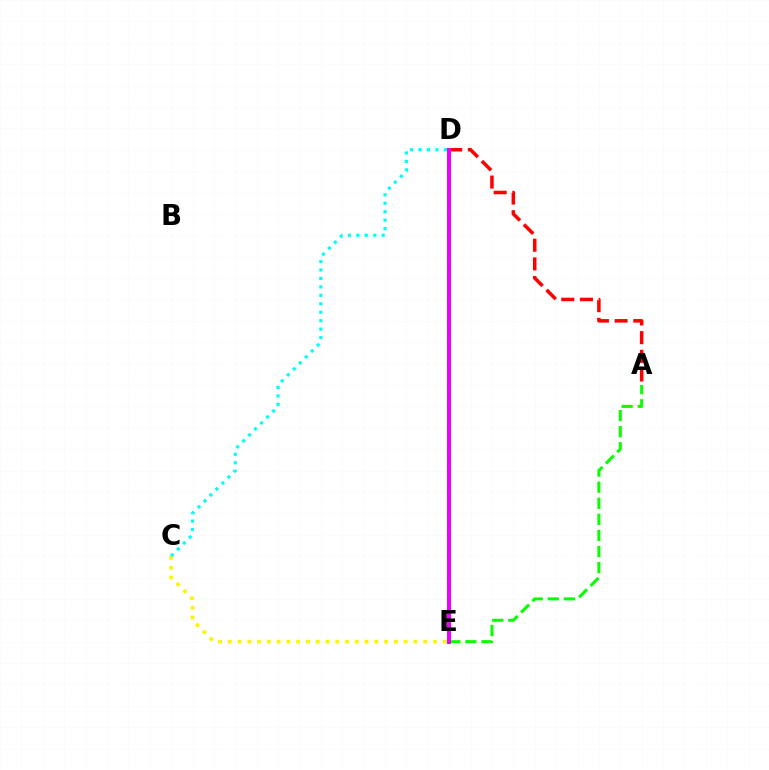{('A', 'D'): [{'color': '#ff0000', 'line_style': 'dashed', 'thickness': 2.54}], ('D', 'E'): [{'color': '#0010ff', 'line_style': 'dotted', 'thickness': 1.93}, {'color': '#ee00ff', 'line_style': 'solid', 'thickness': 2.89}], ('C', 'E'): [{'color': '#fcf500', 'line_style': 'dotted', 'thickness': 2.66}], ('A', 'E'): [{'color': '#08ff00', 'line_style': 'dashed', 'thickness': 2.19}], ('C', 'D'): [{'color': '#00fff6', 'line_style': 'dotted', 'thickness': 2.3}]}